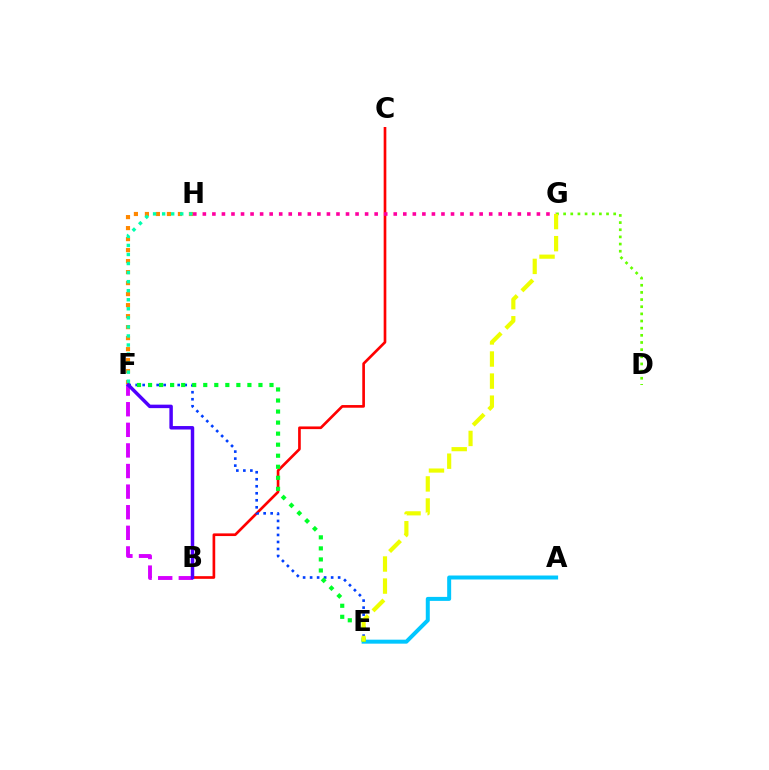{('A', 'E'): [{'color': '#00c7ff', 'line_style': 'solid', 'thickness': 2.87}], ('B', 'F'): [{'color': '#d600ff', 'line_style': 'dashed', 'thickness': 2.8}, {'color': '#4f00ff', 'line_style': 'solid', 'thickness': 2.5}], ('B', 'C'): [{'color': '#ff0000', 'line_style': 'solid', 'thickness': 1.92}], ('E', 'F'): [{'color': '#003fff', 'line_style': 'dotted', 'thickness': 1.9}, {'color': '#00ff27', 'line_style': 'dotted', 'thickness': 3.0}], ('F', 'H'): [{'color': '#ff8800', 'line_style': 'dotted', 'thickness': 2.99}, {'color': '#00ffaf', 'line_style': 'dotted', 'thickness': 2.46}], ('D', 'G'): [{'color': '#66ff00', 'line_style': 'dotted', 'thickness': 1.94}], ('G', 'H'): [{'color': '#ff00a0', 'line_style': 'dotted', 'thickness': 2.59}], ('E', 'G'): [{'color': '#eeff00', 'line_style': 'dashed', 'thickness': 3.0}]}